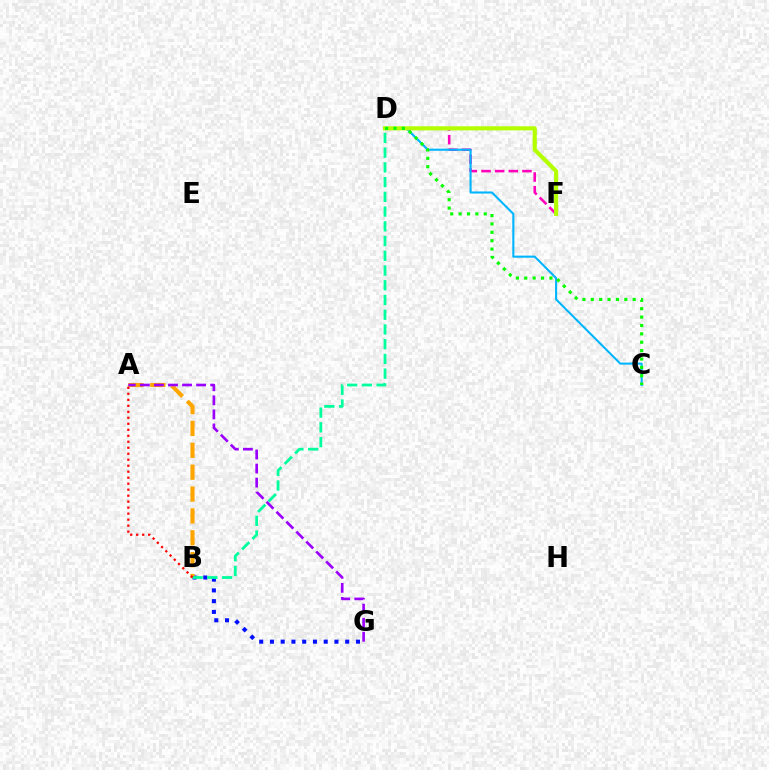{('D', 'F'): [{'color': '#ff00bd', 'line_style': 'dashed', 'thickness': 1.86}, {'color': '#b3ff00', 'line_style': 'solid', 'thickness': 2.98}], ('C', 'D'): [{'color': '#00b5ff', 'line_style': 'solid', 'thickness': 1.51}, {'color': '#08ff00', 'line_style': 'dotted', 'thickness': 2.28}], ('B', 'G'): [{'color': '#0010ff', 'line_style': 'dotted', 'thickness': 2.92}], ('A', 'B'): [{'color': '#ffa500', 'line_style': 'dashed', 'thickness': 2.97}, {'color': '#ff0000', 'line_style': 'dotted', 'thickness': 1.63}], ('B', 'D'): [{'color': '#00ff9d', 'line_style': 'dashed', 'thickness': 2.0}], ('A', 'G'): [{'color': '#9b00ff', 'line_style': 'dashed', 'thickness': 1.91}]}